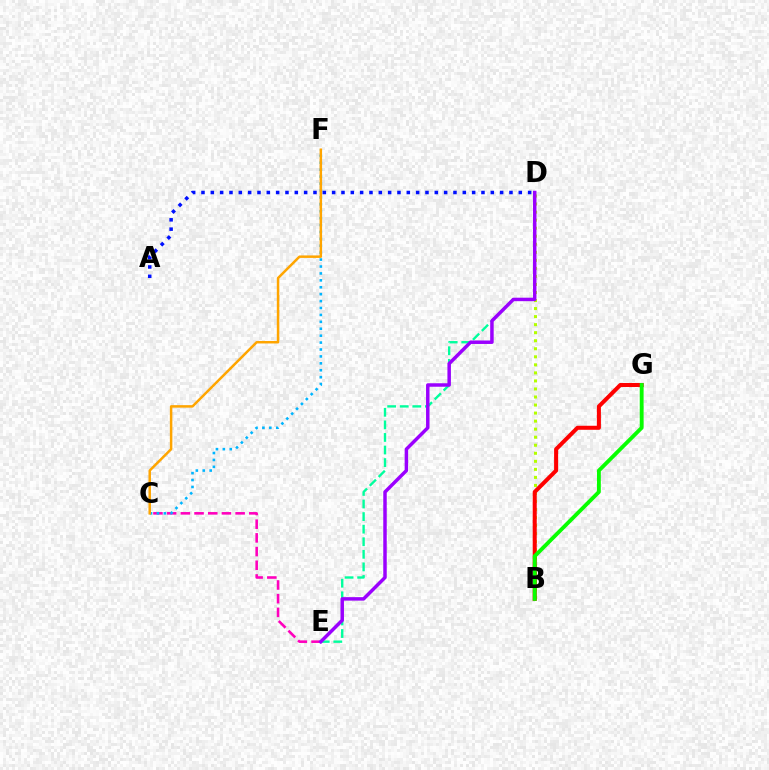{('D', 'E'): [{'color': '#00ff9d', 'line_style': 'dashed', 'thickness': 1.71}, {'color': '#9b00ff', 'line_style': 'solid', 'thickness': 2.5}], ('B', 'D'): [{'color': '#b3ff00', 'line_style': 'dotted', 'thickness': 2.18}], ('B', 'G'): [{'color': '#ff0000', 'line_style': 'solid', 'thickness': 2.9}, {'color': '#08ff00', 'line_style': 'solid', 'thickness': 2.78}], ('C', 'E'): [{'color': '#ff00bd', 'line_style': 'dashed', 'thickness': 1.86}], ('C', 'F'): [{'color': '#00b5ff', 'line_style': 'dotted', 'thickness': 1.88}, {'color': '#ffa500', 'line_style': 'solid', 'thickness': 1.79}], ('A', 'D'): [{'color': '#0010ff', 'line_style': 'dotted', 'thickness': 2.54}]}